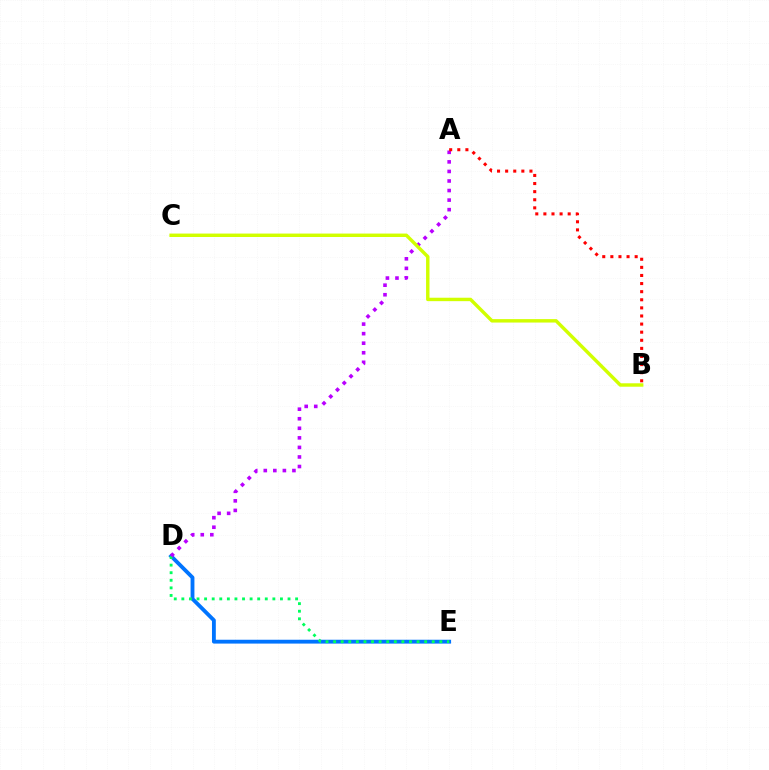{('D', 'E'): [{'color': '#0074ff', 'line_style': 'solid', 'thickness': 2.77}, {'color': '#00ff5c', 'line_style': 'dotted', 'thickness': 2.06}], ('A', 'D'): [{'color': '#b900ff', 'line_style': 'dotted', 'thickness': 2.6}], ('B', 'C'): [{'color': '#d1ff00', 'line_style': 'solid', 'thickness': 2.47}], ('A', 'B'): [{'color': '#ff0000', 'line_style': 'dotted', 'thickness': 2.2}]}